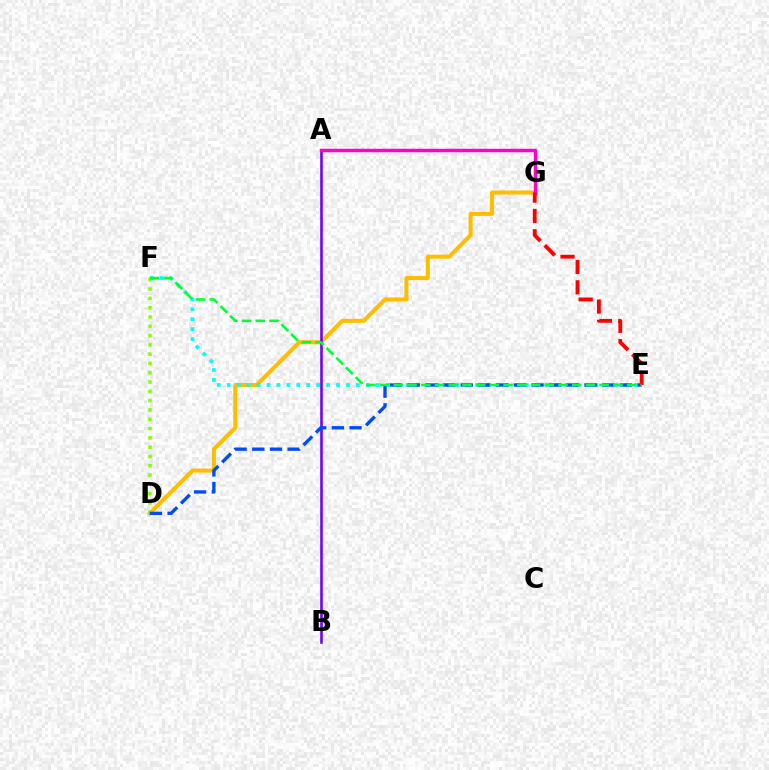{('D', 'G'): [{'color': '#ffbd00', 'line_style': 'solid', 'thickness': 2.9}], ('A', 'B'): [{'color': '#7200ff', 'line_style': 'solid', 'thickness': 1.87}], ('D', 'F'): [{'color': '#84ff00', 'line_style': 'dotted', 'thickness': 2.53}], ('E', 'F'): [{'color': '#00fff6', 'line_style': 'dotted', 'thickness': 2.7}, {'color': '#00ff39', 'line_style': 'dashed', 'thickness': 1.86}], ('D', 'E'): [{'color': '#004bff', 'line_style': 'dashed', 'thickness': 2.4}], ('A', 'G'): [{'color': '#ff00cf', 'line_style': 'solid', 'thickness': 2.49}], ('E', 'G'): [{'color': '#ff0000', 'line_style': 'dashed', 'thickness': 2.76}]}